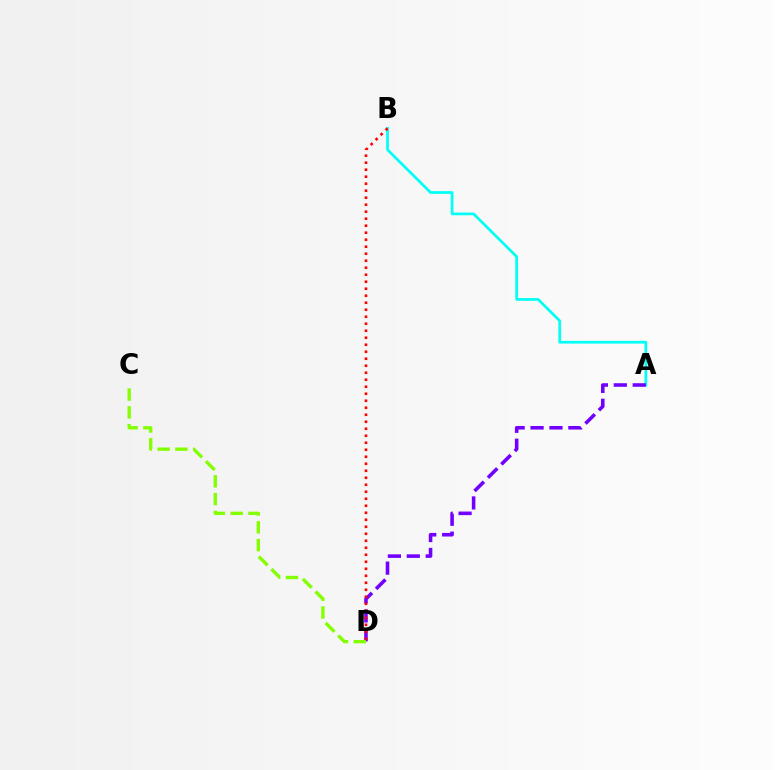{('A', 'B'): [{'color': '#00fff6', 'line_style': 'solid', 'thickness': 1.96}], ('A', 'D'): [{'color': '#7200ff', 'line_style': 'dashed', 'thickness': 2.57}], ('C', 'D'): [{'color': '#84ff00', 'line_style': 'dashed', 'thickness': 2.42}], ('B', 'D'): [{'color': '#ff0000', 'line_style': 'dotted', 'thickness': 1.9}]}